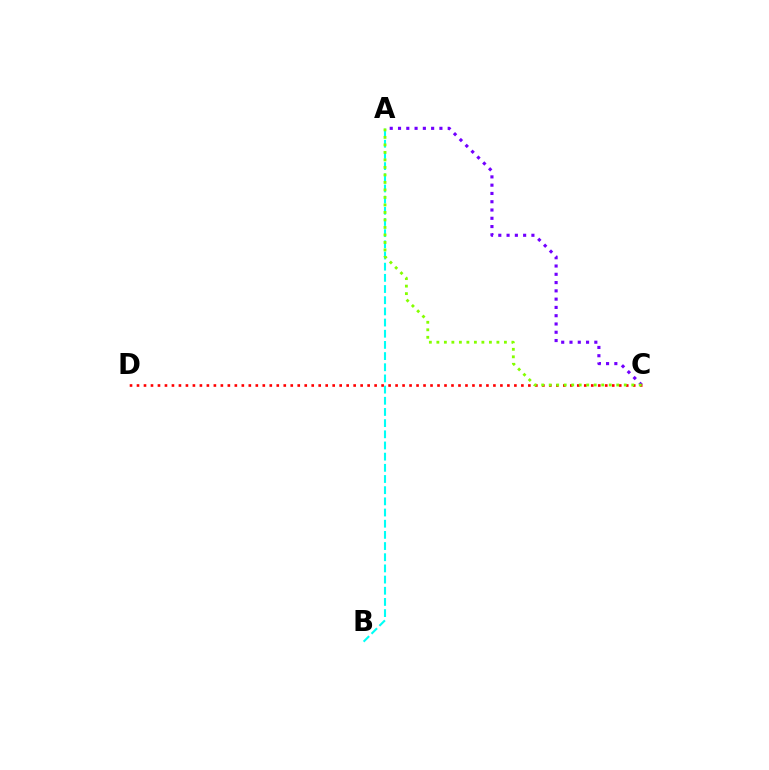{('A', 'B'): [{'color': '#00fff6', 'line_style': 'dashed', 'thickness': 1.52}], ('A', 'C'): [{'color': '#7200ff', 'line_style': 'dotted', 'thickness': 2.25}, {'color': '#84ff00', 'line_style': 'dotted', 'thickness': 2.04}], ('C', 'D'): [{'color': '#ff0000', 'line_style': 'dotted', 'thickness': 1.9}]}